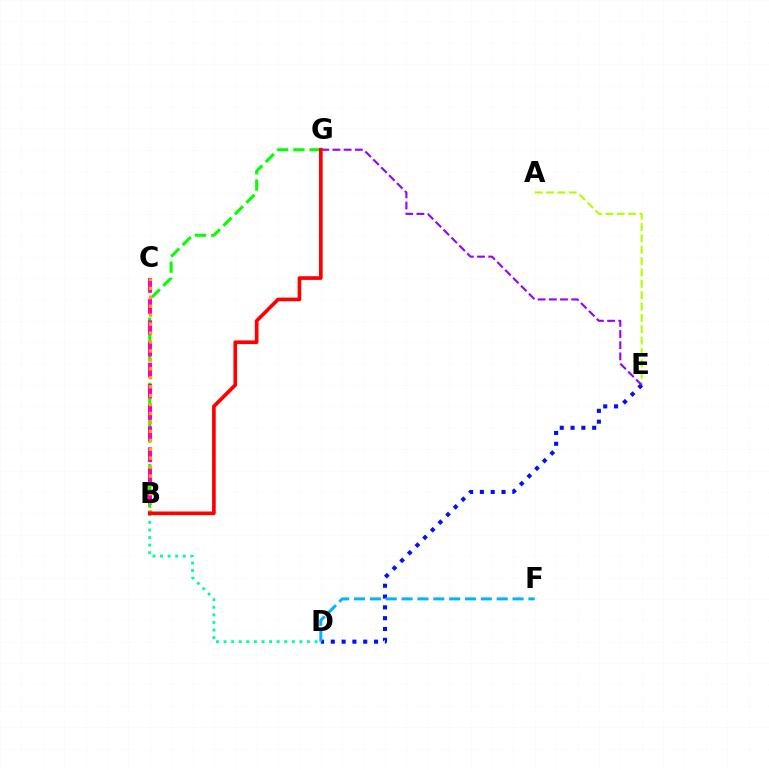{('B', 'D'): [{'color': '#00ff9d', 'line_style': 'dotted', 'thickness': 2.06}], ('D', 'E'): [{'color': '#0010ff', 'line_style': 'dotted', 'thickness': 2.94}], ('B', 'G'): [{'color': '#08ff00', 'line_style': 'dashed', 'thickness': 2.21}, {'color': '#ff0000', 'line_style': 'solid', 'thickness': 2.65}], ('B', 'C'): [{'color': '#ff00bd', 'line_style': 'dashed', 'thickness': 2.88}, {'color': '#ffa500', 'line_style': 'dotted', 'thickness': 2.43}], ('A', 'E'): [{'color': '#b3ff00', 'line_style': 'dashed', 'thickness': 1.54}], ('E', 'G'): [{'color': '#9b00ff', 'line_style': 'dashed', 'thickness': 1.52}], ('D', 'F'): [{'color': '#00b5ff', 'line_style': 'dashed', 'thickness': 2.15}]}